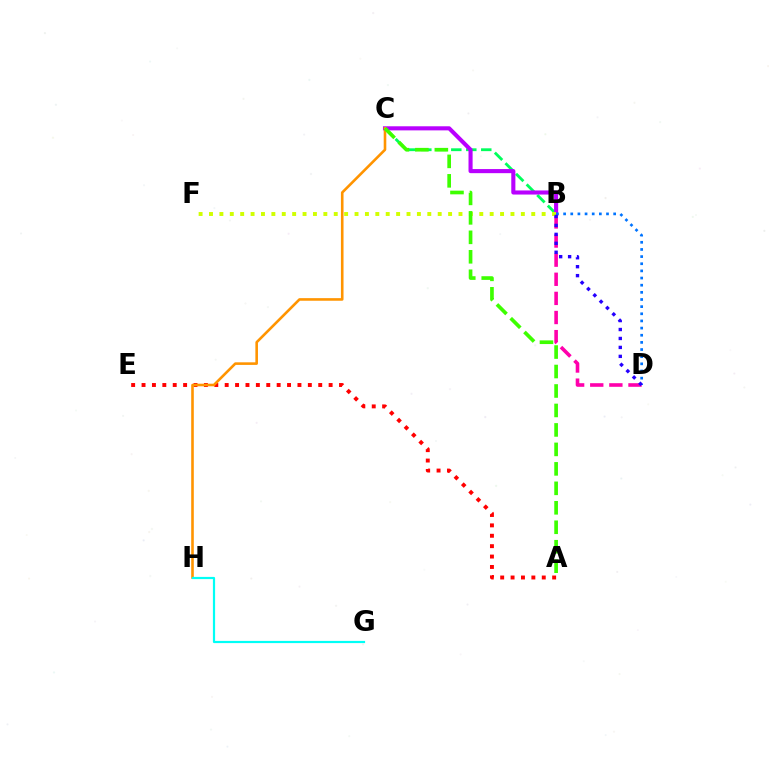{('B', 'C'): [{'color': '#00ff5c', 'line_style': 'dashed', 'thickness': 2.04}, {'color': '#b900ff', 'line_style': 'solid', 'thickness': 2.95}], ('A', 'E'): [{'color': '#ff0000', 'line_style': 'dotted', 'thickness': 2.82}], ('B', 'D'): [{'color': '#ff00ac', 'line_style': 'dashed', 'thickness': 2.6}, {'color': '#0074ff', 'line_style': 'dotted', 'thickness': 1.94}, {'color': '#2500ff', 'line_style': 'dotted', 'thickness': 2.43}], ('B', 'F'): [{'color': '#d1ff00', 'line_style': 'dotted', 'thickness': 2.82}], ('C', 'H'): [{'color': '#ff9400', 'line_style': 'solid', 'thickness': 1.87}], ('G', 'H'): [{'color': '#00fff6', 'line_style': 'solid', 'thickness': 1.58}], ('A', 'C'): [{'color': '#3dff00', 'line_style': 'dashed', 'thickness': 2.64}]}